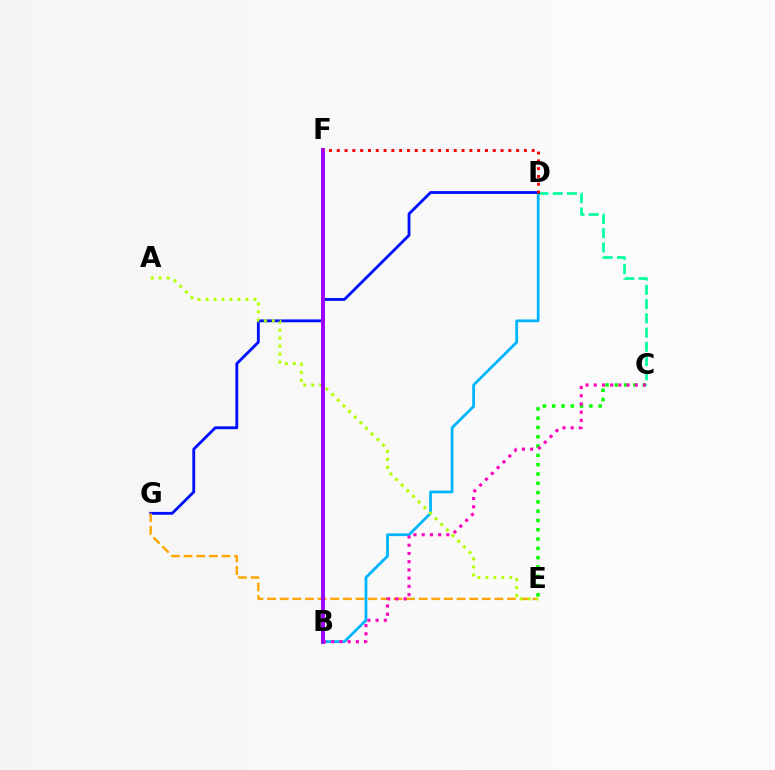{('B', 'D'): [{'color': '#00b5ff', 'line_style': 'solid', 'thickness': 1.99}], ('C', 'D'): [{'color': '#00ff9d', 'line_style': 'dashed', 'thickness': 1.93}], ('D', 'G'): [{'color': '#0010ff', 'line_style': 'solid', 'thickness': 2.05}], ('C', 'E'): [{'color': '#08ff00', 'line_style': 'dotted', 'thickness': 2.53}], ('E', 'G'): [{'color': '#ffa500', 'line_style': 'dashed', 'thickness': 1.72}], ('B', 'C'): [{'color': '#ff00bd', 'line_style': 'dotted', 'thickness': 2.24}], ('A', 'E'): [{'color': '#b3ff00', 'line_style': 'dotted', 'thickness': 2.16}], ('B', 'F'): [{'color': '#9b00ff', 'line_style': 'solid', 'thickness': 2.81}], ('D', 'F'): [{'color': '#ff0000', 'line_style': 'dotted', 'thickness': 2.12}]}